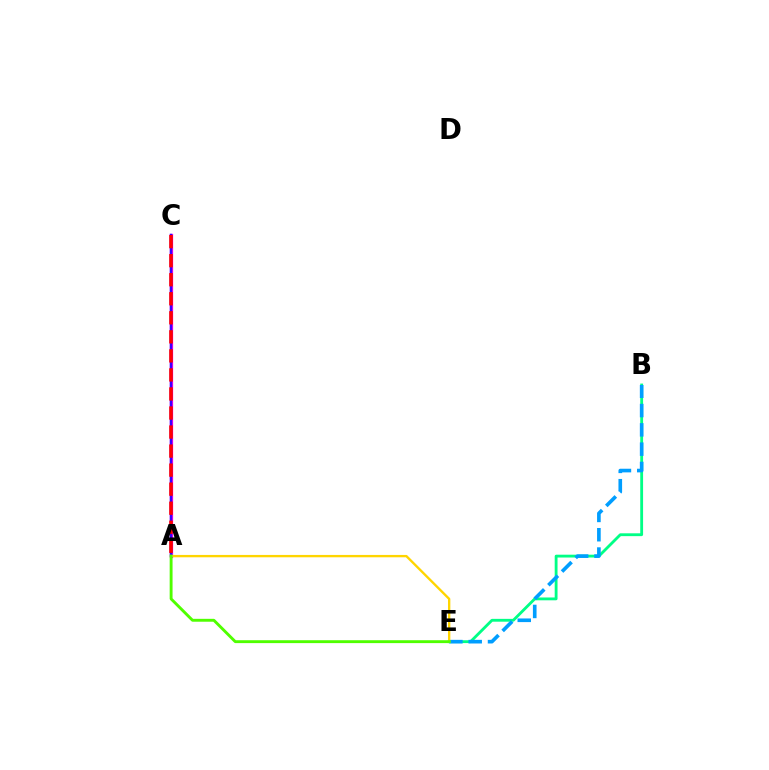{('B', 'E'): [{'color': '#00ff86', 'line_style': 'solid', 'thickness': 2.04}, {'color': '#009eff', 'line_style': 'dashed', 'thickness': 2.62}], ('A', 'C'): [{'color': '#ff00ed', 'line_style': 'solid', 'thickness': 2.34}, {'color': '#3700ff', 'line_style': 'solid', 'thickness': 1.8}, {'color': '#ff0000', 'line_style': 'dashed', 'thickness': 2.59}], ('A', 'E'): [{'color': '#ffd500', 'line_style': 'solid', 'thickness': 1.7}, {'color': '#4fff00', 'line_style': 'solid', 'thickness': 2.08}]}